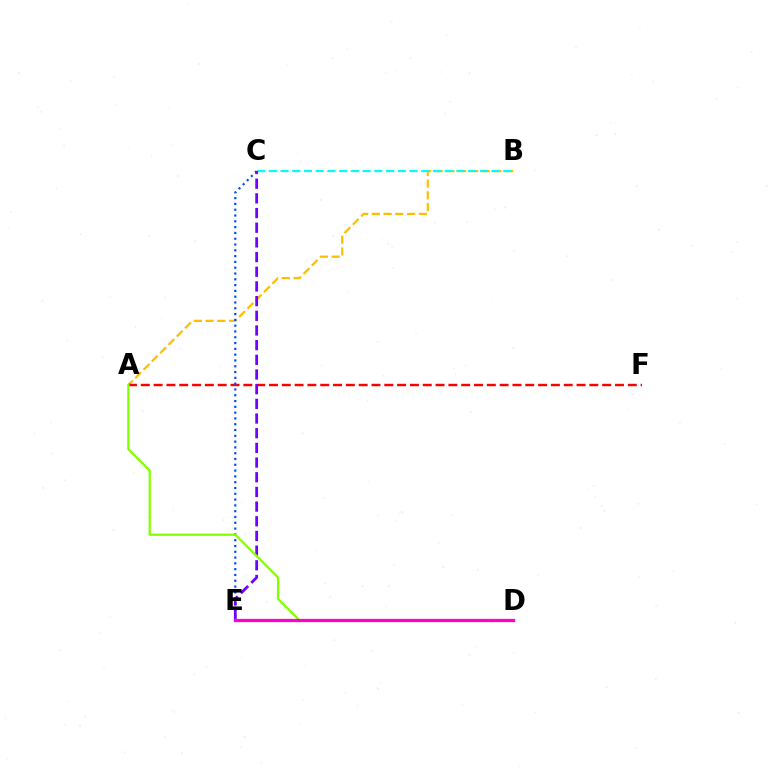{('D', 'E'): [{'color': '#00ff39', 'line_style': 'dashed', 'thickness': 2.1}, {'color': '#ff00cf', 'line_style': 'solid', 'thickness': 2.35}], ('A', 'B'): [{'color': '#ffbd00', 'line_style': 'dashed', 'thickness': 1.6}], ('A', 'F'): [{'color': '#ff0000', 'line_style': 'dashed', 'thickness': 1.74}], ('C', 'E'): [{'color': '#004bff', 'line_style': 'dotted', 'thickness': 1.58}, {'color': '#7200ff', 'line_style': 'dashed', 'thickness': 1.99}], ('B', 'C'): [{'color': '#00fff6', 'line_style': 'dashed', 'thickness': 1.59}], ('A', 'D'): [{'color': '#84ff00', 'line_style': 'solid', 'thickness': 1.64}]}